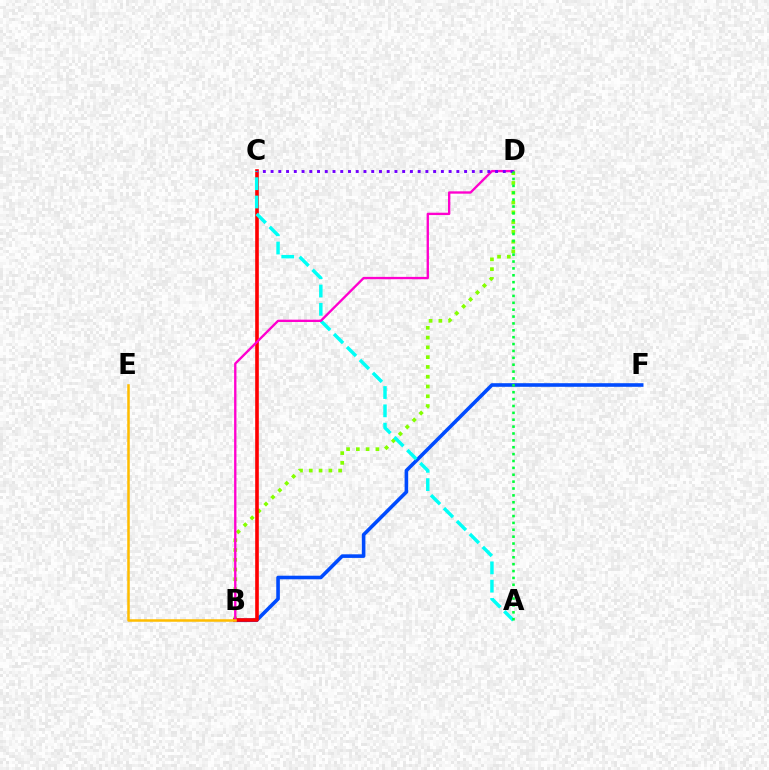{('B', 'F'): [{'color': '#004bff', 'line_style': 'solid', 'thickness': 2.59}], ('B', 'D'): [{'color': '#84ff00', 'line_style': 'dotted', 'thickness': 2.66}, {'color': '#ff00cf', 'line_style': 'solid', 'thickness': 1.69}], ('B', 'C'): [{'color': '#ff0000', 'line_style': 'solid', 'thickness': 2.61}], ('A', 'C'): [{'color': '#00fff6', 'line_style': 'dashed', 'thickness': 2.49}], ('C', 'D'): [{'color': '#7200ff', 'line_style': 'dotted', 'thickness': 2.1}], ('B', 'E'): [{'color': '#ffbd00', 'line_style': 'solid', 'thickness': 1.82}], ('A', 'D'): [{'color': '#00ff39', 'line_style': 'dotted', 'thickness': 1.87}]}